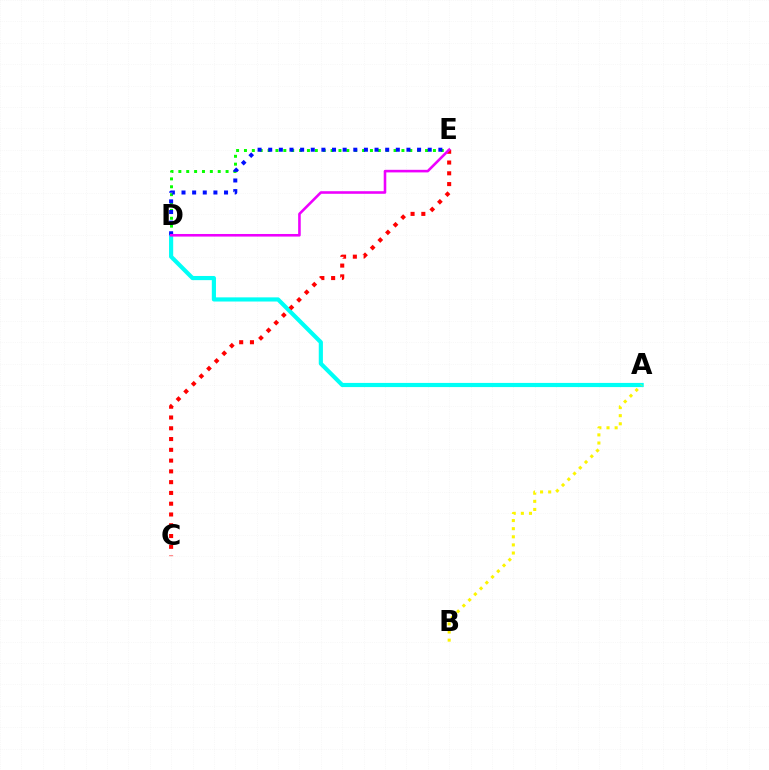{('D', 'E'): [{'color': '#08ff00', 'line_style': 'dotted', 'thickness': 2.14}, {'color': '#0010ff', 'line_style': 'dotted', 'thickness': 2.89}, {'color': '#ee00ff', 'line_style': 'solid', 'thickness': 1.86}], ('A', 'D'): [{'color': '#00fff6', 'line_style': 'solid', 'thickness': 3.0}], ('C', 'E'): [{'color': '#ff0000', 'line_style': 'dotted', 'thickness': 2.93}], ('A', 'B'): [{'color': '#fcf500', 'line_style': 'dotted', 'thickness': 2.21}]}